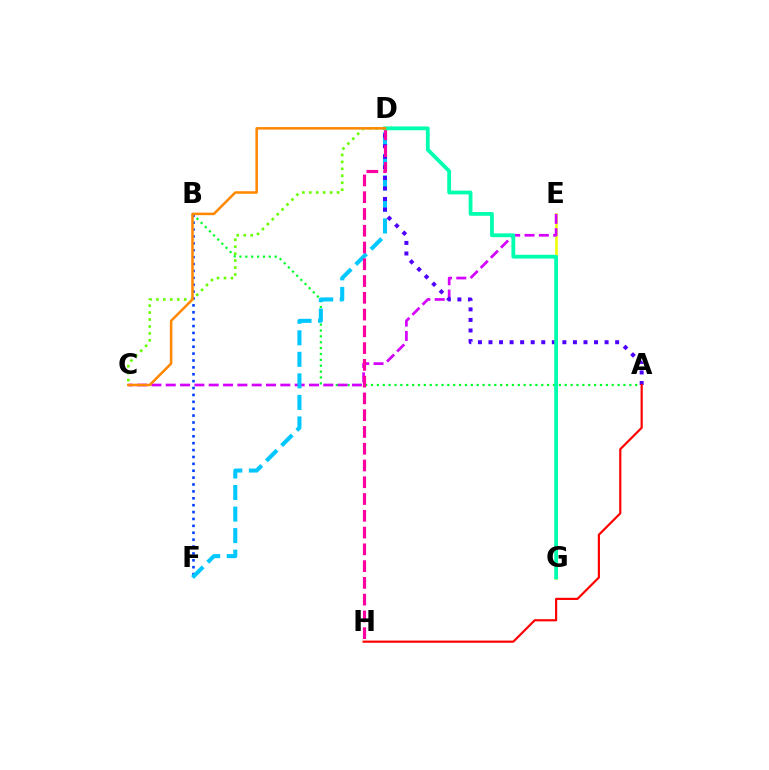{('A', 'B'): [{'color': '#00ff27', 'line_style': 'dotted', 'thickness': 1.6}], ('E', 'G'): [{'color': '#eeff00', 'line_style': 'solid', 'thickness': 1.86}], ('C', 'E'): [{'color': '#d600ff', 'line_style': 'dashed', 'thickness': 1.95}], ('B', 'F'): [{'color': '#003fff', 'line_style': 'dotted', 'thickness': 1.87}], ('D', 'F'): [{'color': '#00c7ff', 'line_style': 'dashed', 'thickness': 2.93}], ('A', 'D'): [{'color': '#4f00ff', 'line_style': 'dotted', 'thickness': 2.87}], ('C', 'D'): [{'color': '#66ff00', 'line_style': 'dotted', 'thickness': 1.89}, {'color': '#ff8800', 'line_style': 'solid', 'thickness': 1.83}], ('D', 'H'): [{'color': '#ff00a0', 'line_style': 'dashed', 'thickness': 2.28}], ('D', 'G'): [{'color': '#00ffaf', 'line_style': 'solid', 'thickness': 2.73}], ('A', 'H'): [{'color': '#ff0000', 'line_style': 'solid', 'thickness': 1.57}]}